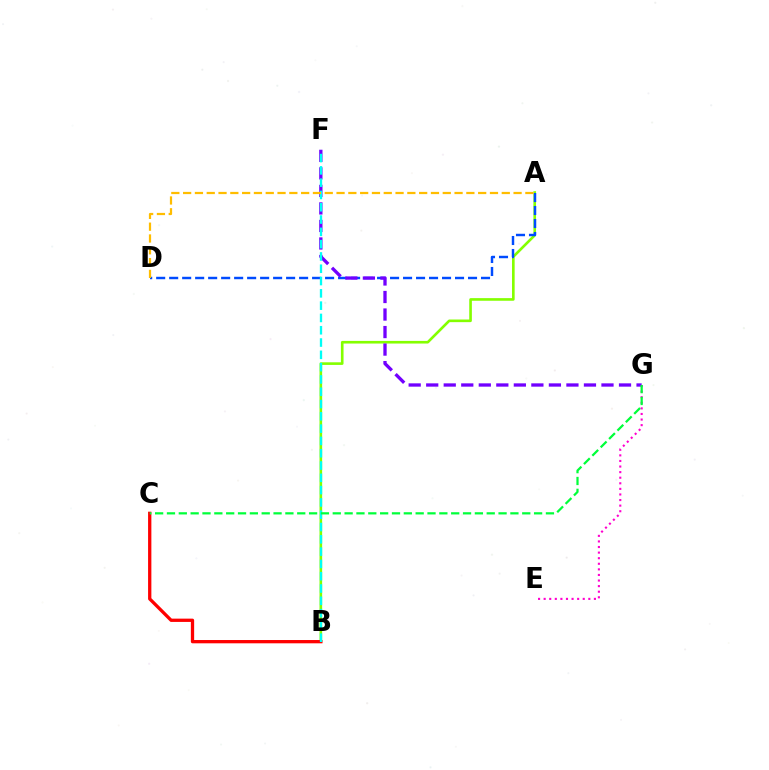{('E', 'G'): [{'color': '#ff00cf', 'line_style': 'dotted', 'thickness': 1.52}], ('A', 'B'): [{'color': '#84ff00', 'line_style': 'solid', 'thickness': 1.89}], ('B', 'C'): [{'color': '#ff0000', 'line_style': 'solid', 'thickness': 2.37}], ('A', 'D'): [{'color': '#004bff', 'line_style': 'dashed', 'thickness': 1.77}, {'color': '#ffbd00', 'line_style': 'dashed', 'thickness': 1.6}], ('F', 'G'): [{'color': '#7200ff', 'line_style': 'dashed', 'thickness': 2.38}], ('B', 'F'): [{'color': '#00fff6', 'line_style': 'dashed', 'thickness': 1.67}], ('C', 'G'): [{'color': '#00ff39', 'line_style': 'dashed', 'thickness': 1.61}]}